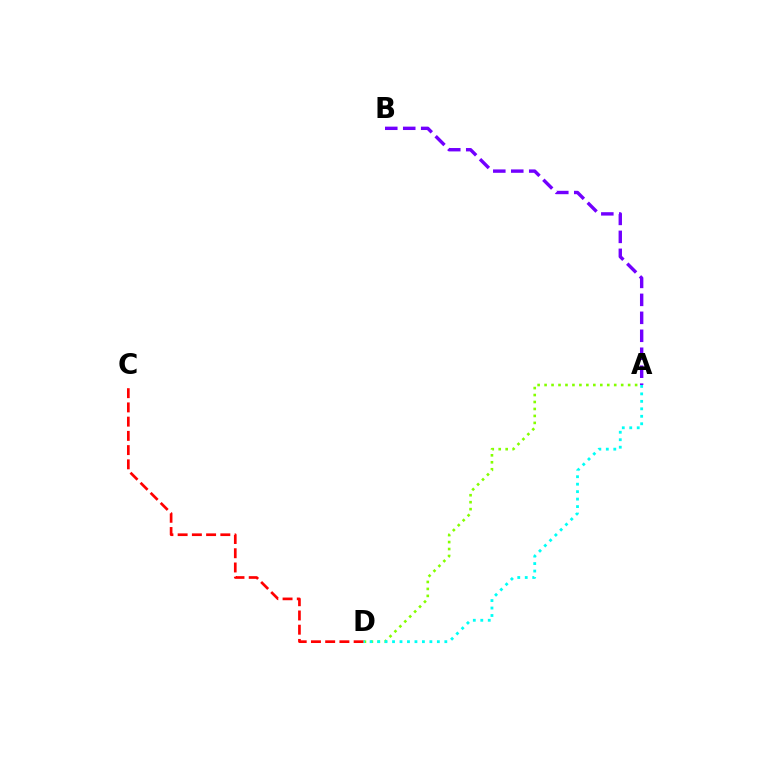{('A', 'D'): [{'color': '#84ff00', 'line_style': 'dotted', 'thickness': 1.89}, {'color': '#00fff6', 'line_style': 'dotted', 'thickness': 2.03}], ('A', 'B'): [{'color': '#7200ff', 'line_style': 'dashed', 'thickness': 2.44}], ('C', 'D'): [{'color': '#ff0000', 'line_style': 'dashed', 'thickness': 1.93}]}